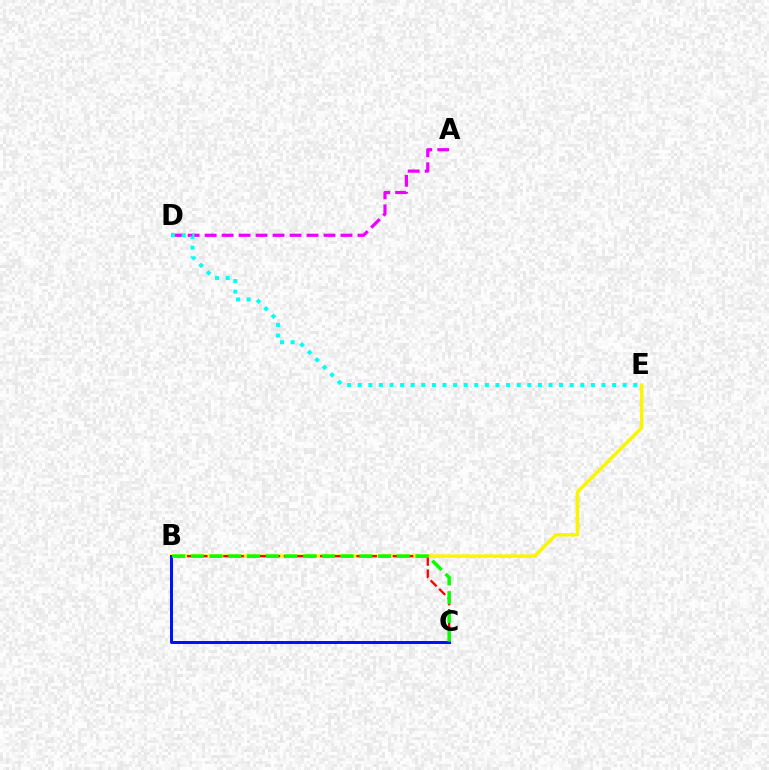{('B', 'E'): [{'color': '#fcf500', 'line_style': 'solid', 'thickness': 2.5}], ('A', 'D'): [{'color': '#ee00ff', 'line_style': 'dashed', 'thickness': 2.31}], ('D', 'E'): [{'color': '#00fff6', 'line_style': 'dotted', 'thickness': 2.88}], ('B', 'C'): [{'color': '#ff0000', 'line_style': 'dashed', 'thickness': 1.64}, {'color': '#0010ff', 'line_style': 'solid', 'thickness': 2.14}, {'color': '#08ff00', 'line_style': 'dashed', 'thickness': 2.54}]}